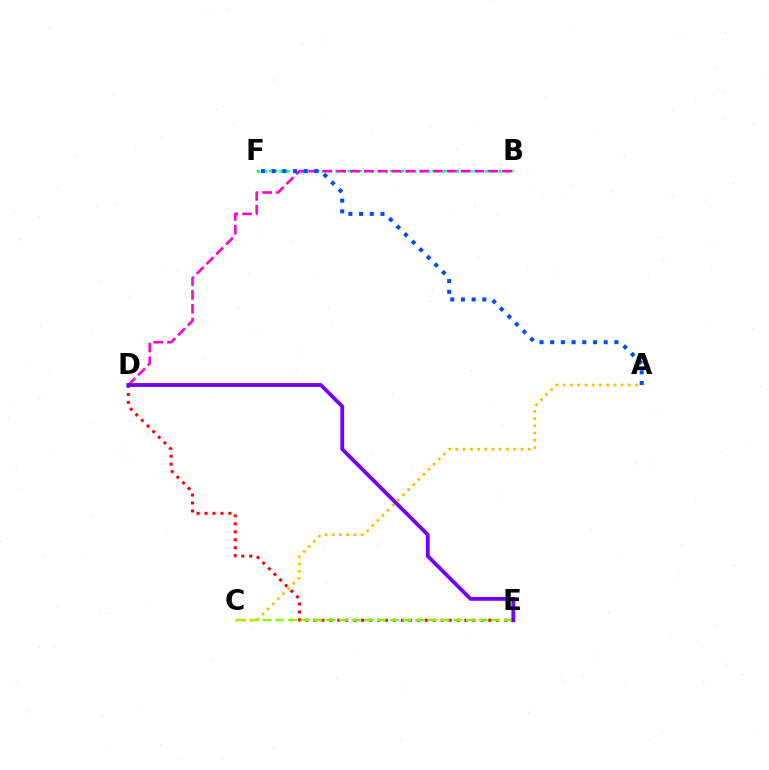{('D', 'E'): [{'color': '#ff0000', 'line_style': 'dotted', 'thickness': 2.16}, {'color': '#7200ff', 'line_style': 'solid', 'thickness': 2.76}], ('B', 'F'): [{'color': '#00fff6', 'line_style': 'dotted', 'thickness': 1.93}, {'color': '#00ff39', 'line_style': 'dotted', 'thickness': 1.64}], ('C', 'E'): [{'color': '#84ff00', 'line_style': 'dashed', 'thickness': 1.73}], ('A', 'C'): [{'color': '#ffbd00', 'line_style': 'dotted', 'thickness': 1.96}], ('B', 'D'): [{'color': '#ff00cf', 'line_style': 'dashed', 'thickness': 1.88}], ('A', 'F'): [{'color': '#004bff', 'line_style': 'dotted', 'thickness': 2.91}]}